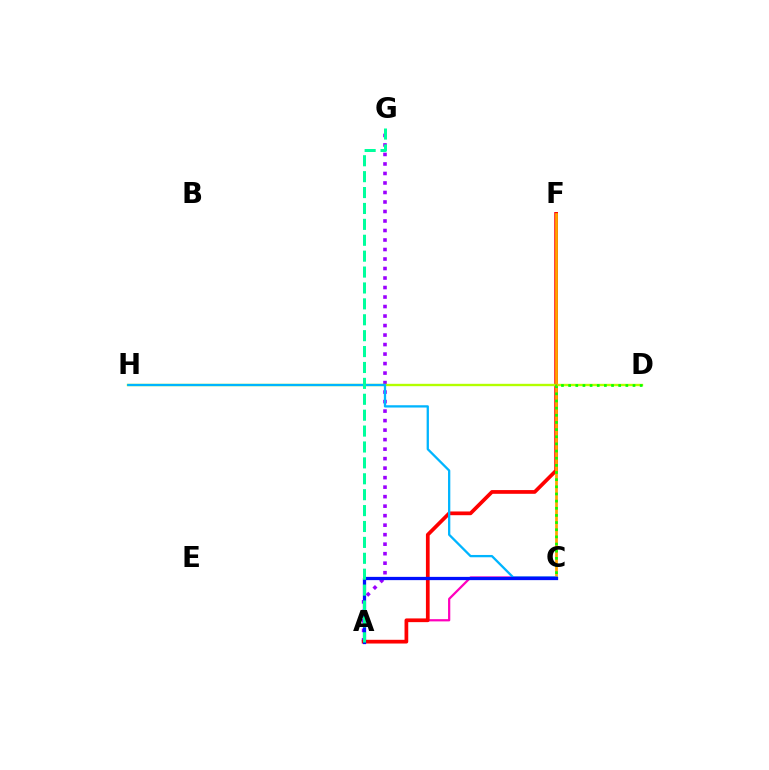{('A', 'G'): [{'color': '#9b00ff', 'line_style': 'dotted', 'thickness': 2.58}, {'color': '#00ff9d', 'line_style': 'dashed', 'thickness': 2.16}], ('A', 'C'): [{'color': '#ff00bd', 'line_style': 'solid', 'thickness': 1.61}, {'color': '#0010ff', 'line_style': 'solid', 'thickness': 2.35}], ('A', 'F'): [{'color': '#ff0000', 'line_style': 'solid', 'thickness': 2.68}], ('D', 'H'): [{'color': '#b3ff00', 'line_style': 'solid', 'thickness': 1.71}], ('C', 'F'): [{'color': '#ffa500', 'line_style': 'solid', 'thickness': 1.97}], ('C', 'H'): [{'color': '#00b5ff', 'line_style': 'solid', 'thickness': 1.65}], ('C', 'D'): [{'color': '#08ff00', 'line_style': 'dotted', 'thickness': 1.94}]}